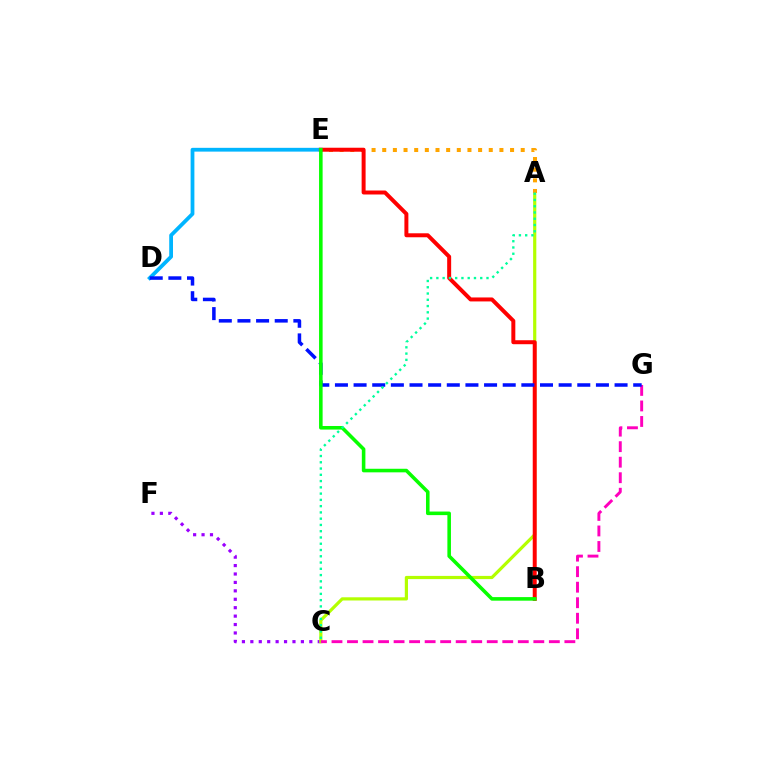{('C', 'F'): [{'color': '#9b00ff', 'line_style': 'dotted', 'thickness': 2.29}], ('D', 'E'): [{'color': '#00b5ff', 'line_style': 'solid', 'thickness': 2.72}], ('A', 'C'): [{'color': '#b3ff00', 'line_style': 'solid', 'thickness': 2.3}, {'color': '#00ff9d', 'line_style': 'dotted', 'thickness': 1.7}], ('C', 'G'): [{'color': '#ff00bd', 'line_style': 'dashed', 'thickness': 2.11}], ('A', 'E'): [{'color': '#ffa500', 'line_style': 'dotted', 'thickness': 2.89}], ('B', 'E'): [{'color': '#ff0000', 'line_style': 'solid', 'thickness': 2.86}, {'color': '#08ff00', 'line_style': 'solid', 'thickness': 2.57}], ('D', 'G'): [{'color': '#0010ff', 'line_style': 'dashed', 'thickness': 2.53}]}